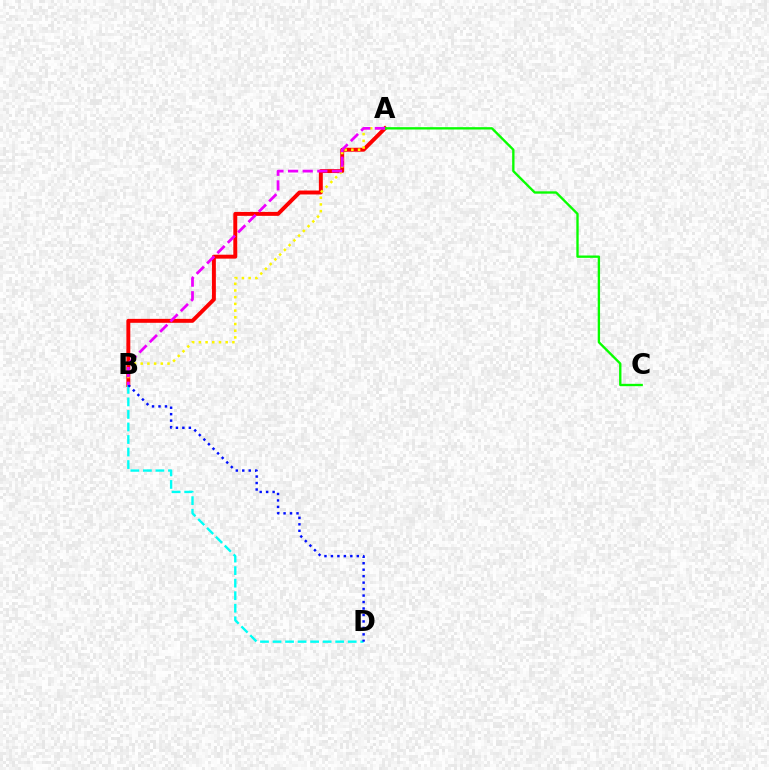{('A', 'B'): [{'color': '#ff0000', 'line_style': 'solid', 'thickness': 2.83}, {'color': '#fcf500', 'line_style': 'dotted', 'thickness': 1.82}, {'color': '#ee00ff', 'line_style': 'dashed', 'thickness': 1.99}], ('A', 'C'): [{'color': '#08ff00', 'line_style': 'solid', 'thickness': 1.69}], ('B', 'D'): [{'color': '#00fff6', 'line_style': 'dashed', 'thickness': 1.7}, {'color': '#0010ff', 'line_style': 'dotted', 'thickness': 1.76}]}